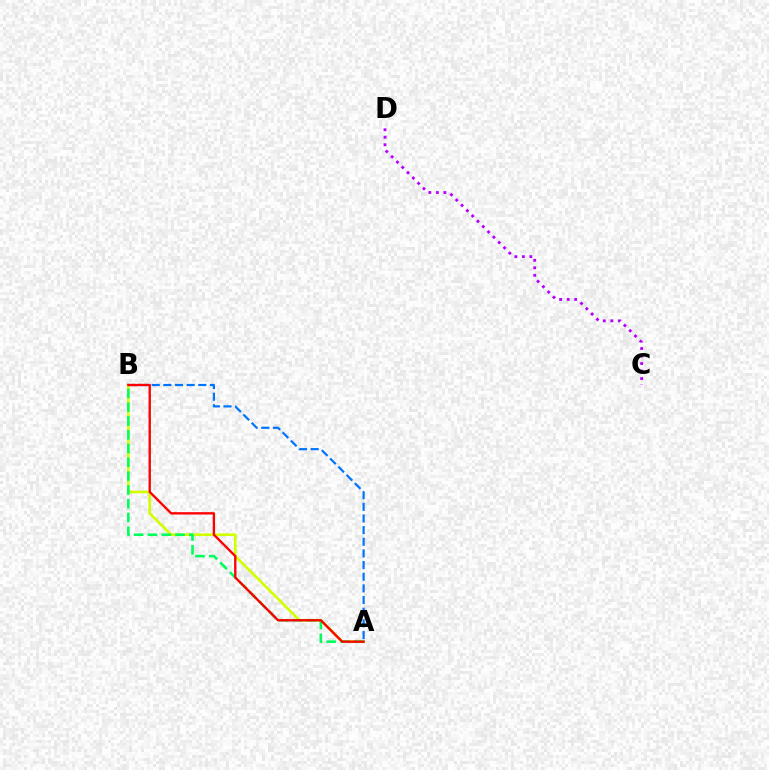{('A', 'B'): [{'color': '#d1ff00', 'line_style': 'solid', 'thickness': 1.92}, {'color': '#00ff5c', 'line_style': 'dashed', 'thickness': 1.87}, {'color': '#0074ff', 'line_style': 'dashed', 'thickness': 1.58}, {'color': '#ff0000', 'line_style': 'solid', 'thickness': 1.69}], ('C', 'D'): [{'color': '#b900ff', 'line_style': 'dotted', 'thickness': 2.04}]}